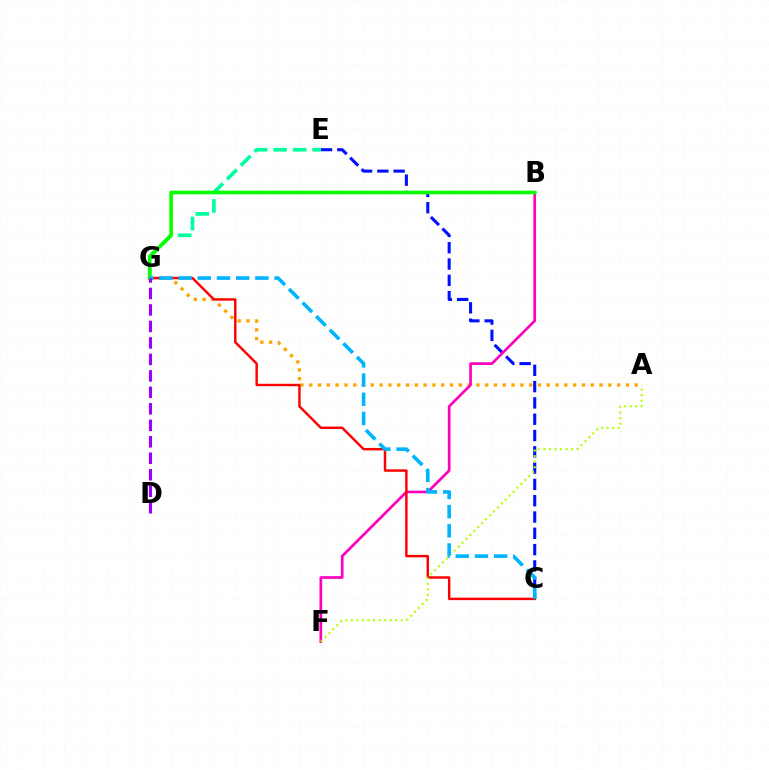{('C', 'E'): [{'color': '#0010ff', 'line_style': 'dashed', 'thickness': 2.21}], ('E', 'G'): [{'color': '#00ff9d', 'line_style': 'dashed', 'thickness': 2.65}], ('A', 'G'): [{'color': '#ffa500', 'line_style': 'dotted', 'thickness': 2.39}], ('B', 'F'): [{'color': '#ff00bd', 'line_style': 'solid', 'thickness': 1.94}], ('C', 'G'): [{'color': '#ff0000', 'line_style': 'solid', 'thickness': 1.76}, {'color': '#00b5ff', 'line_style': 'dashed', 'thickness': 2.61}], ('B', 'G'): [{'color': '#08ff00', 'line_style': 'solid', 'thickness': 2.61}], ('A', 'F'): [{'color': '#b3ff00', 'line_style': 'dotted', 'thickness': 1.51}], ('D', 'G'): [{'color': '#9b00ff', 'line_style': 'dashed', 'thickness': 2.24}]}